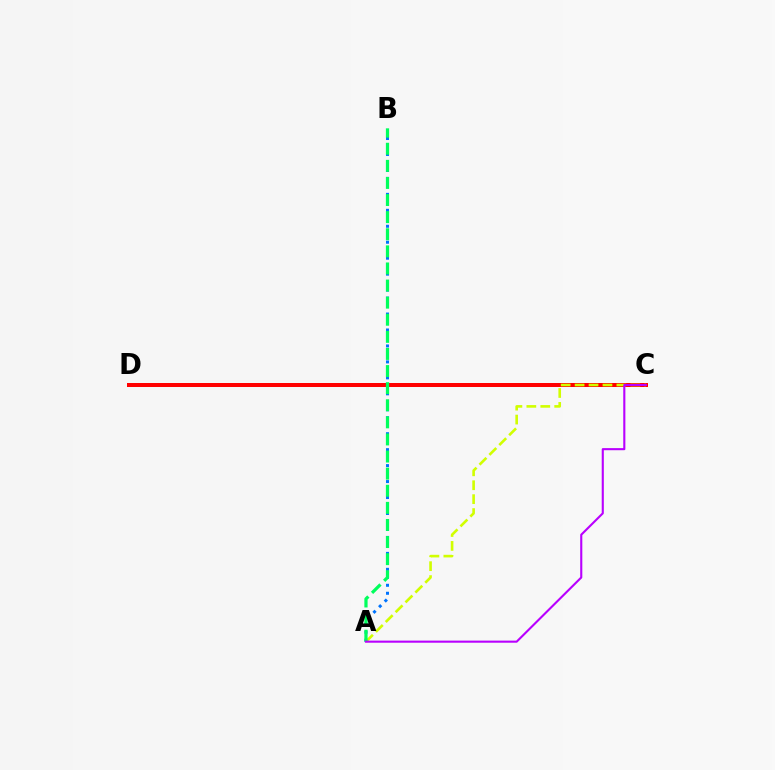{('C', 'D'): [{'color': '#ff0000', 'line_style': 'solid', 'thickness': 2.88}], ('A', 'B'): [{'color': '#0074ff', 'line_style': 'dotted', 'thickness': 2.17}, {'color': '#00ff5c', 'line_style': 'dashed', 'thickness': 2.32}], ('A', 'C'): [{'color': '#d1ff00', 'line_style': 'dashed', 'thickness': 1.89}, {'color': '#b900ff', 'line_style': 'solid', 'thickness': 1.52}]}